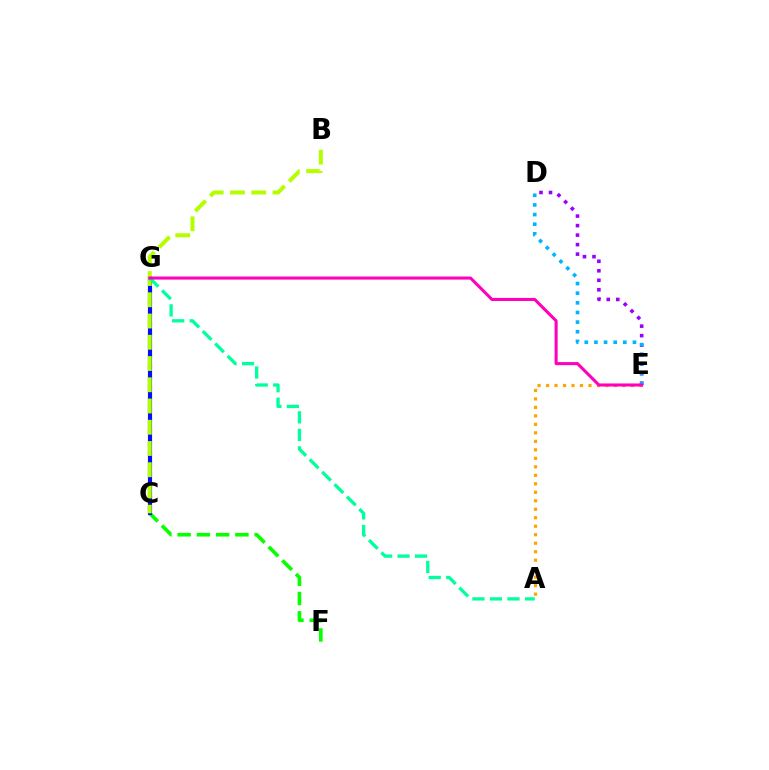{('D', 'E'): [{'color': '#9b00ff', 'line_style': 'dotted', 'thickness': 2.58}, {'color': '#00b5ff', 'line_style': 'dotted', 'thickness': 2.62}], ('C', 'F'): [{'color': '#08ff00', 'line_style': 'dashed', 'thickness': 2.62}], ('C', 'G'): [{'color': '#ff0000', 'line_style': 'dotted', 'thickness': 2.94}, {'color': '#0010ff', 'line_style': 'solid', 'thickness': 2.97}], ('A', 'E'): [{'color': '#ffa500', 'line_style': 'dotted', 'thickness': 2.31}], ('B', 'C'): [{'color': '#b3ff00', 'line_style': 'dashed', 'thickness': 2.89}], ('A', 'G'): [{'color': '#00ff9d', 'line_style': 'dashed', 'thickness': 2.38}], ('E', 'G'): [{'color': '#ff00bd', 'line_style': 'solid', 'thickness': 2.2}]}